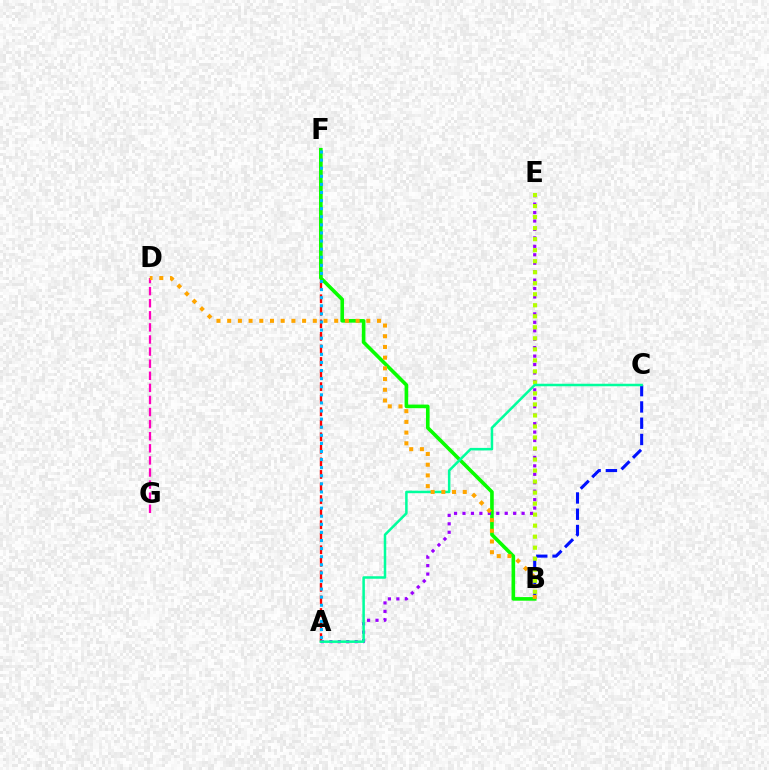{('A', 'F'): [{'color': '#ff0000', 'line_style': 'dashed', 'thickness': 1.71}, {'color': '#00b5ff', 'line_style': 'dotted', 'thickness': 2.2}], ('B', 'C'): [{'color': '#0010ff', 'line_style': 'dashed', 'thickness': 2.21}], ('B', 'F'): [{'color': '#08ff00', 'line_style': 'solid', 'thickness': 2.61}], ('A', 'E'): [{'color': '#9b00ff', 'line_style': 'dotted', 'thickness': 2.29}], ('B', 'E'): [{'color': '#b3ff00', 'line_style': 'dotted', 'thickness': 2.99}], ('D', 'G'): [{'color': '#ff00bd', 'line_style': 'dashed', 'thickness': 1.64}], ('A', 'C'): [{'color': '#00ff9d', 'line_style': 'solid', 'thickness': 1.81}], ('B', 'D'): [{'color': '#ffa500', 'line_style': 'dotted', 'thickness': 2.91}]}